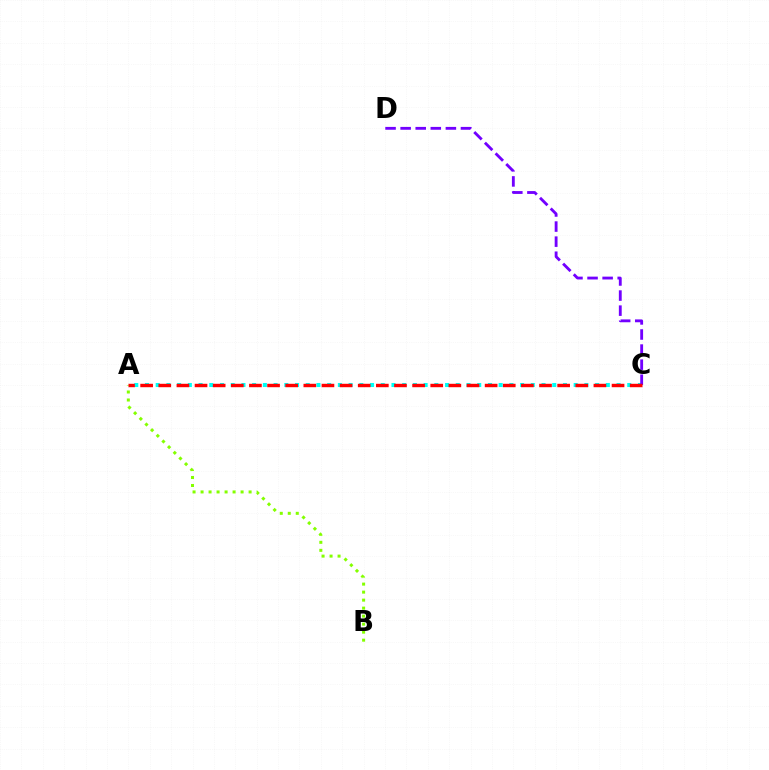{('A', 'C'): [{'color': '#00fff6', 'line_style': 'dotted', 'thickness': 2.91}, {'color': '#ff0000', 'line_style': 'dashed', 'thickness': 2.46}], ('A', 'B'): [{'color': '#84ff00', 'line_style': 'dotted', 'thickness': 2.17}], ('C', 'D'): [{'color': '#7200ff', 'line_style': 'dashed', 'thickness': 2.05}]}